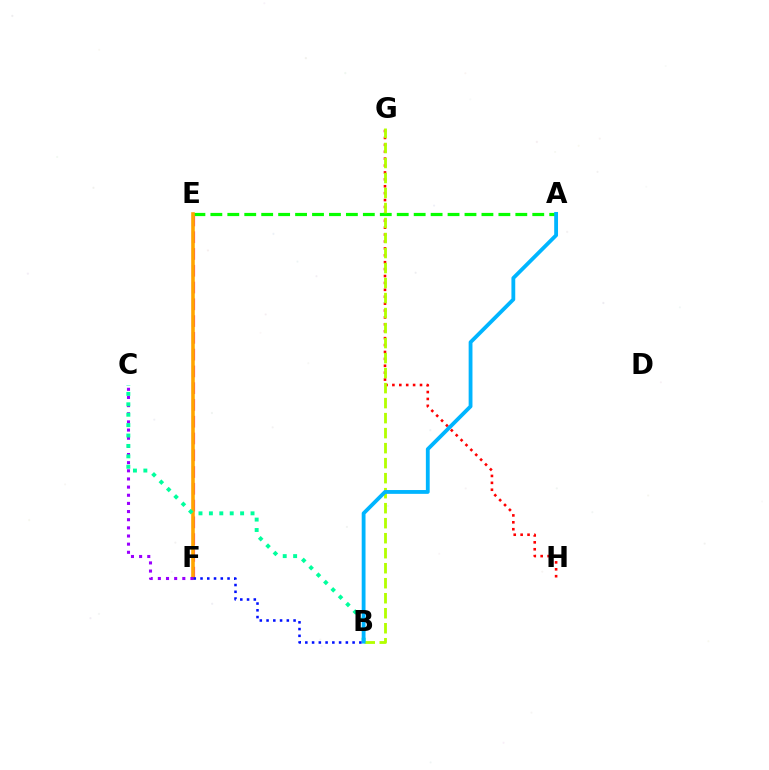{('G', 'H'): [{'color': '#ff0000', 'line_style': 'dotted', 'thickness': 1.88}], ('E', 'F'): [{'color': '#ff00bd', 'line_style': 'dashed', 'thickness': 2.28}, {'color': '#ffa500', 'line_style': 'solid', 'thickness': 2.58}], ('A', 'E'): [{'color': '#08ff00', 'line_style': 'dashed', 'thickness': 2.3}], ('B', 'G'): [{'color': '#b3ff00', 'line_style': 'dashed', 'thickness': 2.04}], ('C', 'F'): [{'color': '#9b00ff', 'line_style': 'dotted', 'thickness': 2.21}], ('B', 'C'): [{'color': '#00ff9d', 'line_style': 'dotted', 'thickness': 2.83}], ('A', 'B'): [{'color': '#00b5ff', 'line_style': 'solid', 'thickness': 2.75}], ('B', 'F'): [{'color': '#0010ff', 'line_style': 'dotted', 'thickness': 1.83}]}